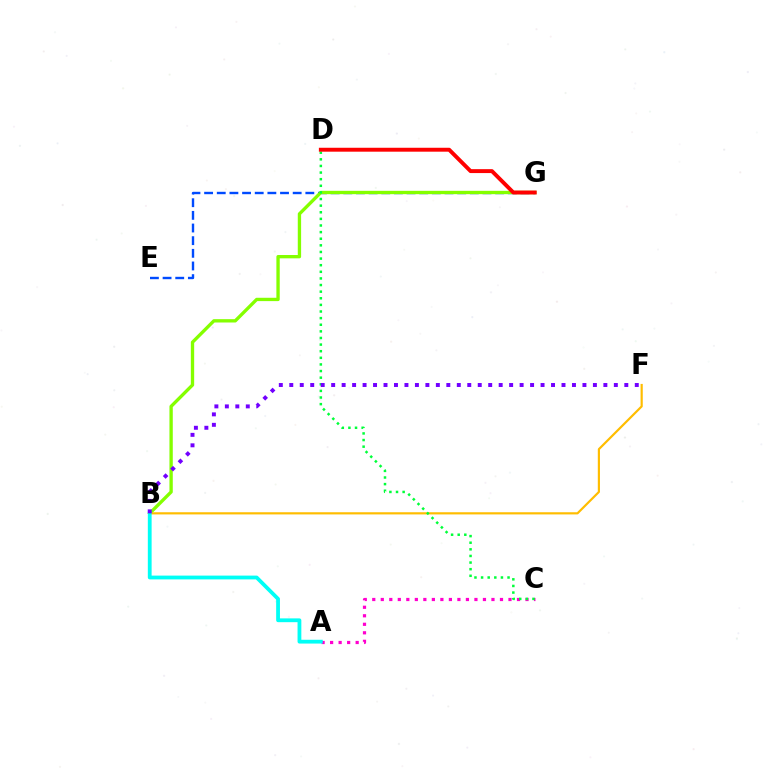{('E', 'G'): [{'color': '#004bff', 'line_style': 'dashed', 'thickness': 1.72}], ('B', 'G'): [{'color': '#84ff00', 'line_style': 'solid', 'thickness': 2.4}], ('A', 'C'): [{'color': '#ff00cf', 'line_style': 'dotted', 'thickness': 2.31}], ('B', 'F'): [{'color': '#ffbd00', 'line_style': 'solid', 'thickness': 1.57}, {'color': '#7200ff', 'line_style': 'dotted', 'thickness': 2.84}], ('A', 'B'): [{'color': '#00fff6', 'line_style': 'solid', 'thickness': 2.73}], ('C', 'D'): [{'color': '#00ff39', 'line_style': 'dotted', 'thickness': 1.8}], ('D', 'G'): [{'color': '#ff0000', 'line_style': 'solid', 'thickness': 2.82}]}